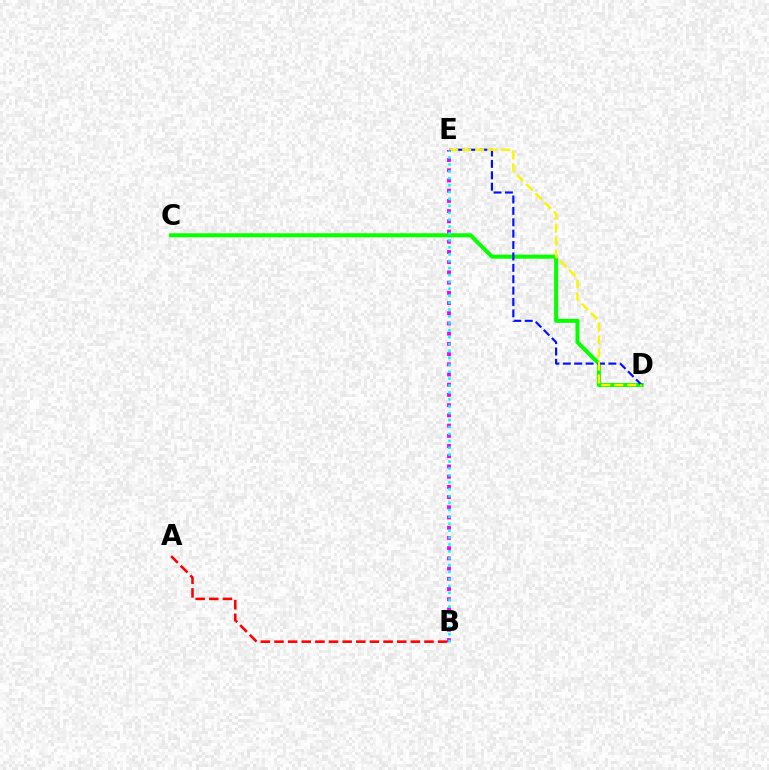{('A', 'B'): [{'color': '#ff0000', 'line_style': 'dashed', 'thickness': 1.85}], ('C', 'D'): [{'color': '#08ff00', 'line_style': 'solid', 'thickness': 2.89}], ('D', 'E'): [{'color': '#0010ff', 'line_style': 'dashed', 'thickness': 1.55}, {'color': '#fcf500', 'line_style': 'dashed', 'thickness': 1.76}], ('B', 'E'): [{'color': '#ee00ff', 'line_style': 'dotted', 'thickness': 2.77}, {'color': '#00fff6', 'line_style': 'dotted', 'thickness': 1.88}]}